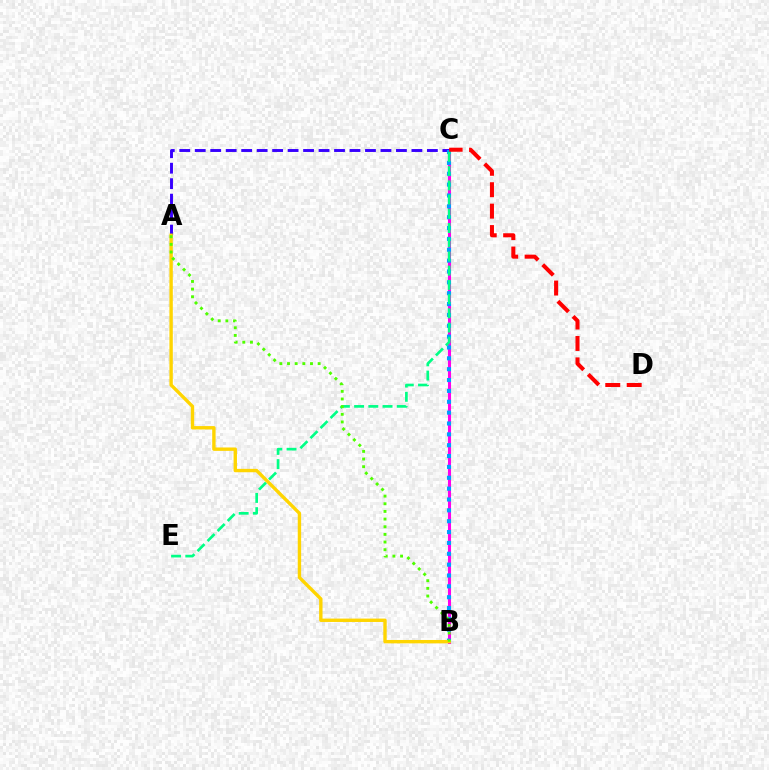{('B', 'C'): [{'color': '#ff00ed', 'line_style': 'solid', 'thickness': 2.21}, {'color': '#009eff', 'line_style': 'dotted', 'thickness': 2.95}], ('A', 'C'): [{'color': '#3700ff', 'line_style': 'dashed', 'thickness': 2.1}], ('A', 'B'): [{'color': '#ffd500', 'line_style': 'solid', 'thickness': 2.44}, {'color': '#4fff00', 'line_style': 'dotted', 'thickness': 2.08}], ('C', 'E'): [{'color': '#00ff86', 'line_style': 'dashed', 'thickness': 1.93}], ('C', 'D'): [{'color': '#ff0000', 'line_style': 'dashed', 'thickness': 2.91}]}